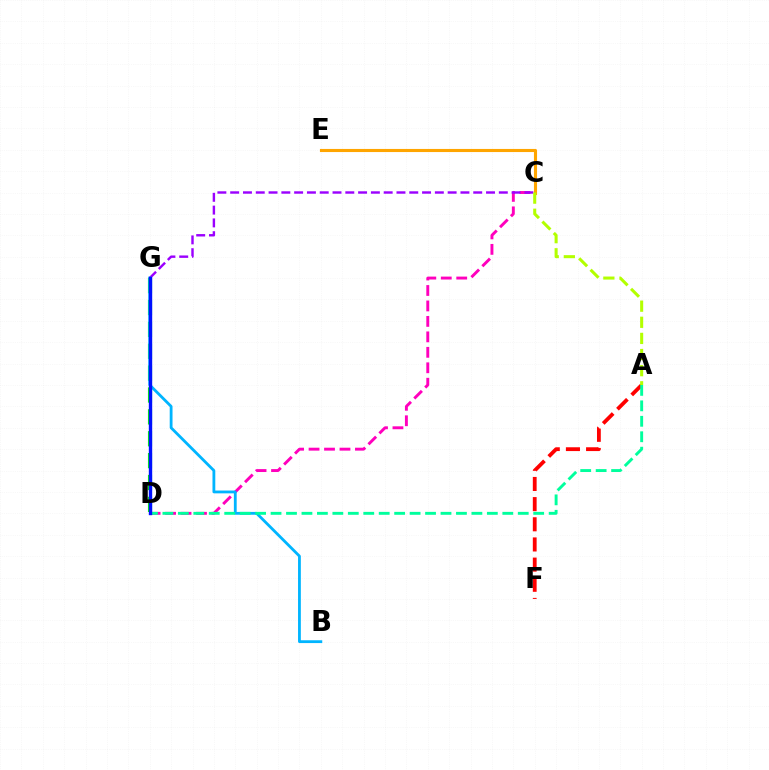{('C', 'D'): [{'color': '#ff00bd', 'line_style': 'dashed', 'thickness': 2.1}], ('A', 'F'): [{'color': '#ff0000', 'line_style': 'dashed', 'thickness': 2.74}], ('D', 'G'): [{'color': '#08ff00', 'line_style': 'dashed', 'thickness': 2.97}, {'color': '#0010ff', 'line_style': 'solid', 'thickness': 2.43}], ('C', 'G'): [{'color': '#9b00ff', 'line_style': 'dashed', 'thickness': 1.74}], ('B', 'G'): [{'color': '#00b5ff', 'line_style': 'solid', 'thickness': 2.02}], ('C', 'E'): [{'color': '#ffa500', 'line_style': 'solid', 'thickness': 2.24}], ('A', 'D'): [{'color': '#00ff9d', 'line_style': 'dashed', 'thickness': 2.1}], ('A', 'C'): [{'color': '#b3ff00', 'line_style': 'dashed', 'thickness': 2.19}]}